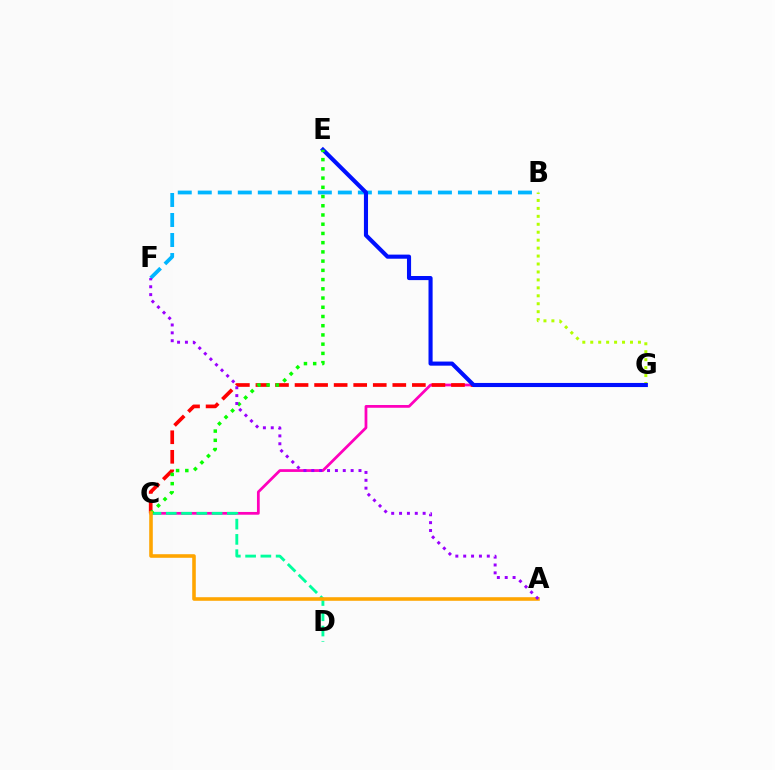{('B', 'F'): [{'color': '#00b5ff', 'line_style': 'dashed', 'thickness': 2.72}], ('C', 'G'): [{'color': '#ff00bd', 'line_style': 'solid', 'thickness': 1.98}, {'color': '#ff0000', 'line_style': 'dashed', 'thickness': 2.66}], ('B', 'G'): [{'color': '#b3ff00', 'line_style': 'dotted', 'thickness': 2.16}], ('C', 'D'): [{'color': '#00ff9d', 'line_style': 'dashed', 'thickness': 2.07}], ('E', 'G'): [{'color': '#0010ff', 'line_style': 'solid', 'thickness': 2.96}], ('C', 'E'): [{'color': '#08ff00', 'line_style': 'dotted', 'thickness': 2.51}], ('A', 'C'): [{'color': '#ffa500', 'line_style': 'solid', 'thickness': 2.58}], ('A', 'F'): [{'color': '#9b00ff', 'line_style': 'dotted', 'thickness': 2.14}]}